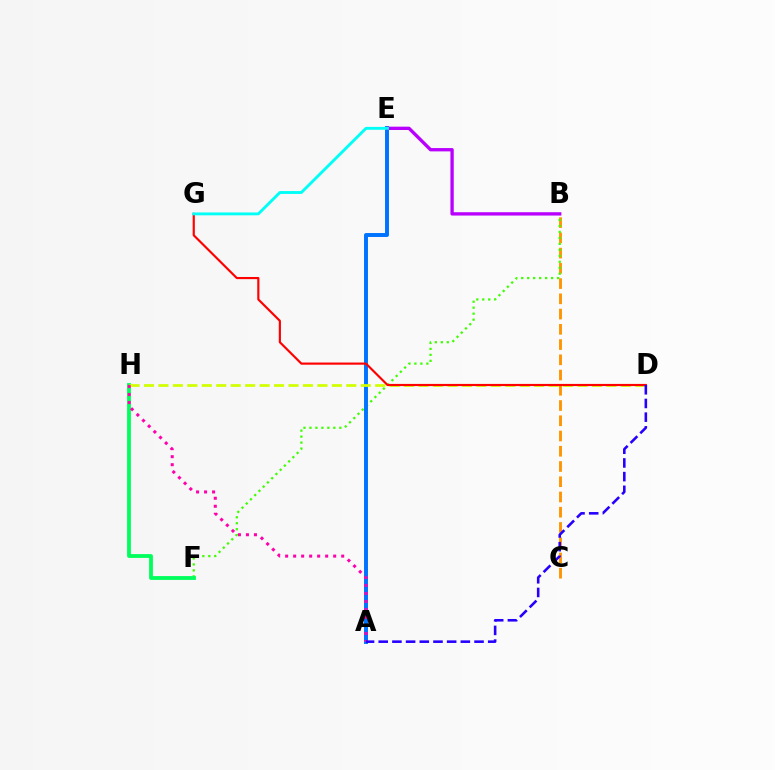{('B', 'C'): [{'color': '#ff9400', 'line_style': 'dashed', 'thickness': 2.07}], ('B', 'F'): [{'color': '#3dff00', 'line_style': 'dotted', 'thickness': 1.62}], ('A', 'E'): [{'color': '#0074ff', 'line_style': 'solid', 'thickness': 2.83}], ('F', 'H'): [{'color': '#00ff5c', 'line_style': 'solid', 'thickness': 2.75}], ('D', 'H'): [{'color': '#d1ff00', 'line_style': 'dashed', 'thickness': 1.96}], ('A', 'H'): [{'color': '#ff00ac', 'line_style': 'dotted', 'thickness': 2.18}], ('B', 'E'): [{'color': '#b900ff', 'line_style': 'solid', 'thickness': 2.39}], ('D', 'G'): [{'color': '#ff0000', 'line_style': 'solid', 'thickness': 1.56}], ('E', 'G'): [{'color': '#00fff6', 'line_style': 'solid', 'thickness': 2.07}], ('A', 'D'): [{'color': '#2500ff', 'line_style': 'dashed', 'thickness': 1.86}]}